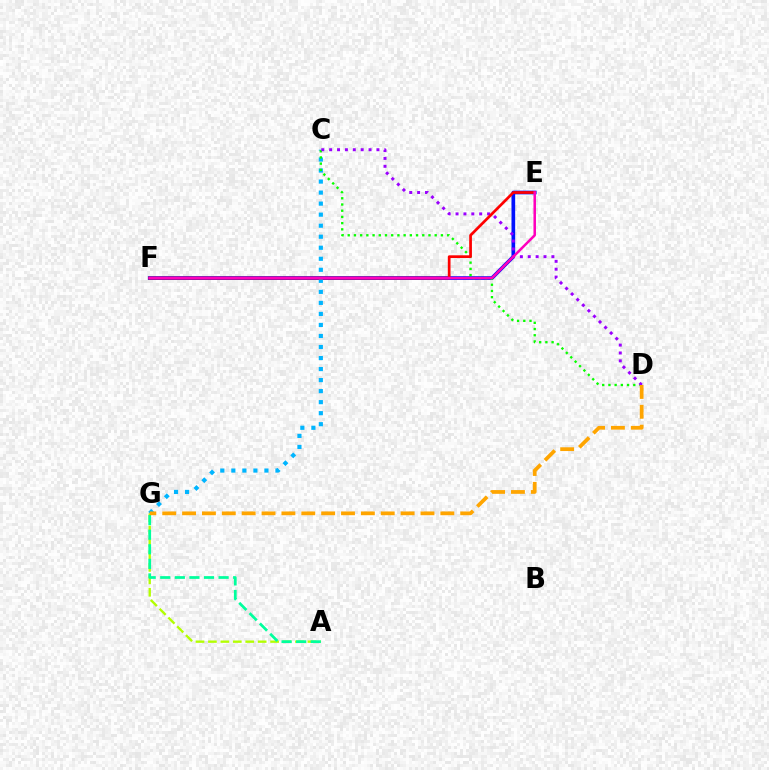{('E', 'F'): [{'color': '#0010ff', 'line_style': 'solid', 'thickness': 2.64}, {'color': '#ff0000', 'line_style': 'solid', 'thickness': 1.96}, {'color': '#ff00bd', 'line_style': 'solid', 'thickness': 1.81}], ('A', 'G'): [{'color': '#b3ff00', 'line_style': 'dashed', 'thickness': 1.69}, {'color': '#00ff9d', 'line_style': 'dashed', 'thickness': 1.98}], ('C', 'G'): [{'color': '#00b5ff', 'line_style': 'dotted', 'thickness': 3.0}], ('C', 'D'): [{'color': '#08ff00', 'line_style': 'dotted', 'thickness': 1.69}, {'color': '#9b00ff', 'line_style': 'dotted', 'thickness': 2.14}], ('D', 'G'): [{'color': '#ffa500', 'line_style': 'dashed', 'thickness': 2.7}]}